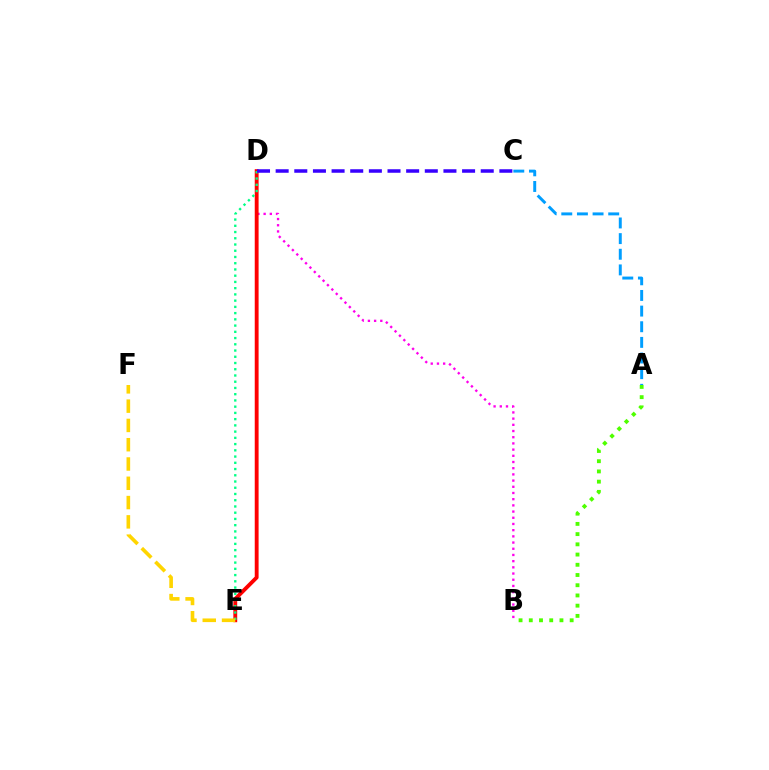{('B', 'D'): [{'color': '#ff00ed', 'line_style': 'dotted', 'thickness': 1.68}], ('D', 'E'): [{'color': '#ff0000', 'line_style': 'solid', 'thickness': 2.77}, {'color': '#00ff86', 'line_style': 'dotted', 'thickness': 1.69}], ('C', 'D'): [{'color': '#3700ff', 'line_style': 'dashed', 'thickness': 2.53}], ('E', 'F'): [{'color': '#ffd500', 'line_style': 'dashed', 'thickness': 2.62}], ('A', 'C'): [{'color': '#009eff', 'line_style': 'dashed', 'thickness': 2.13}], ('A', 'B'): [{'color': '#4fff00', 'line_style': 'dotted', 'thickness': 2.78}]}